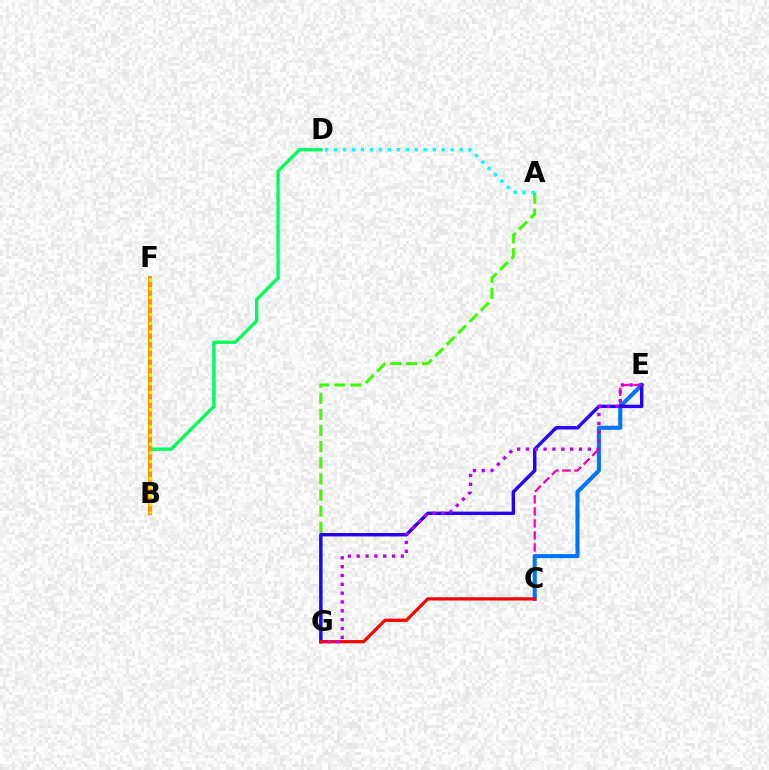{('B', 'D'): [{'color': '#00ff5c', 'line_style': 'solid', 'thickness': 2.4}], ('A', 'G'): [{'color': '#3dff00', 'line_style': 'dashed', 'thickness': 2.19}], ('C', 'E'): [{'color': '#ff00ac', 'line_style': 'dashed', 'thickness': 1.63}, {'color': '#0074ff', 'line_style': 'solid', 'thickness': 2.93}], ('B', 'F'): [{'color': '#ff9400', 'line_style': 'solid', 'thickness': 2.99}, {'color': '#d1ff00', 'line_style': 'dotted', 'thickness': 2.35}], ('E', 'G'): [{'color': '#2500ff', 'line_style': 'solid', 'thickness': 2.45}, {'color': '#b900ff', 'line_style': 'dotted', 'thickness': 2.4}], ('C', 'G'): [{'color': '#ff0000', 'line_style': 'solid', 'thickness': 2.33}], ('A', 'D'): [{'color': '#00fff6', 'line_style': 'dotted', 'thickness': 2.44}]}